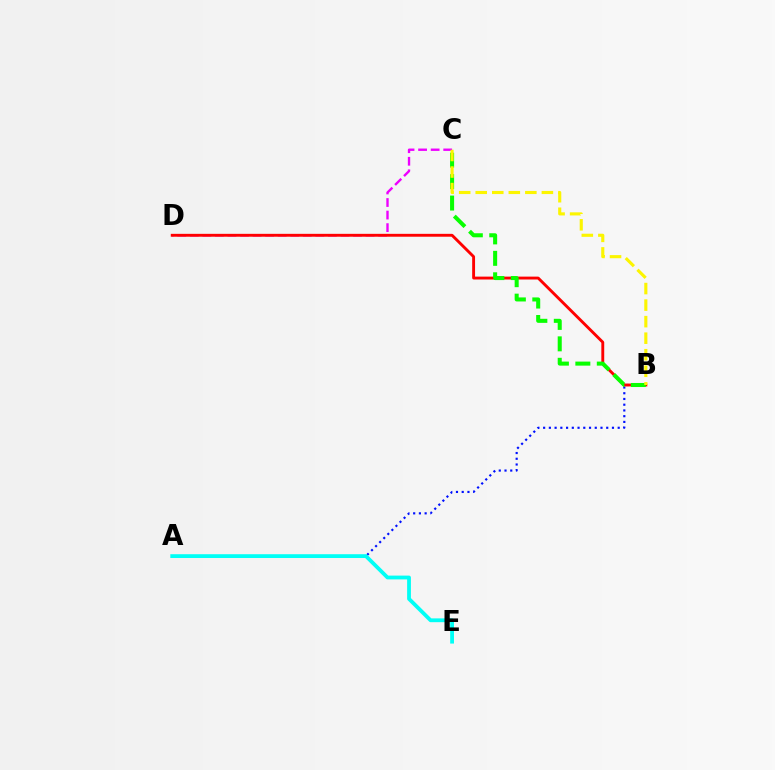{('C', 'D'): [{'color': '#ee00ff', 'line_style': 'dashed', 'thickness': 1.71}], ('A', 'B'): [{'color': '#0010ff', 'line_style': 'dotted', 'thickness': 1.56}], ('B', 'D'): [{'color': '#ff0000', 'line_style': 'solid', 'thickness': 2.07}], ('B', 'C'): [{'color': '#08ff00', 'line_style': 'dashed', 'thickness': 2.91}, {'color': '#fcf500', 'line_style': 'dashed', 'thickness': 2.25}], ('A', 'E'): [{'color': '#00fff6', 'line_style': 'solid', 'thickness': 2.74}]}